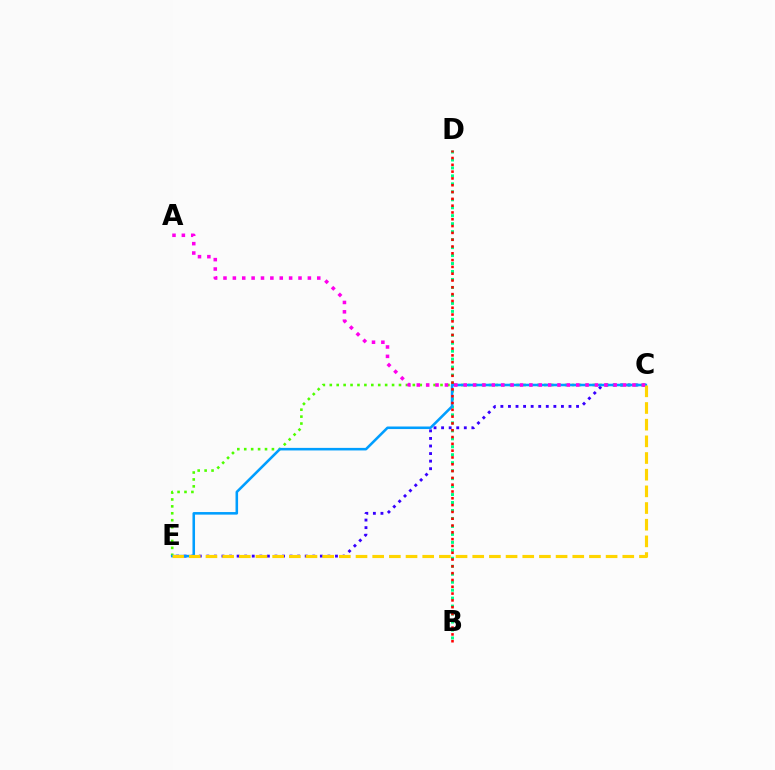{('B', 'D'): [{'color': '#00ff86', 'line_style': 'dotted', 'thickness': 2.16}, {'color': '#ff0000', 'line_style': 'dotted', 'thickness': 1.85}], ('C', 'E'): [{'color': '#4fff00', 'line_style': 'dotted', 'thickness': 1.88}, {'color': '#3700ff', 'line_style': 'dotted', 'thickness': 2.06}, {'color': '#009eff', 'line_style': 'solid', 'thickness': 1.84}, {'color': '#ffd500', 'line_style': 'dashed', 'thickness': 2.27}], ('A', 'C'): [{'color': '#ff00ed', 'line_style': 'dotted', 'thickness': 2.55}]}